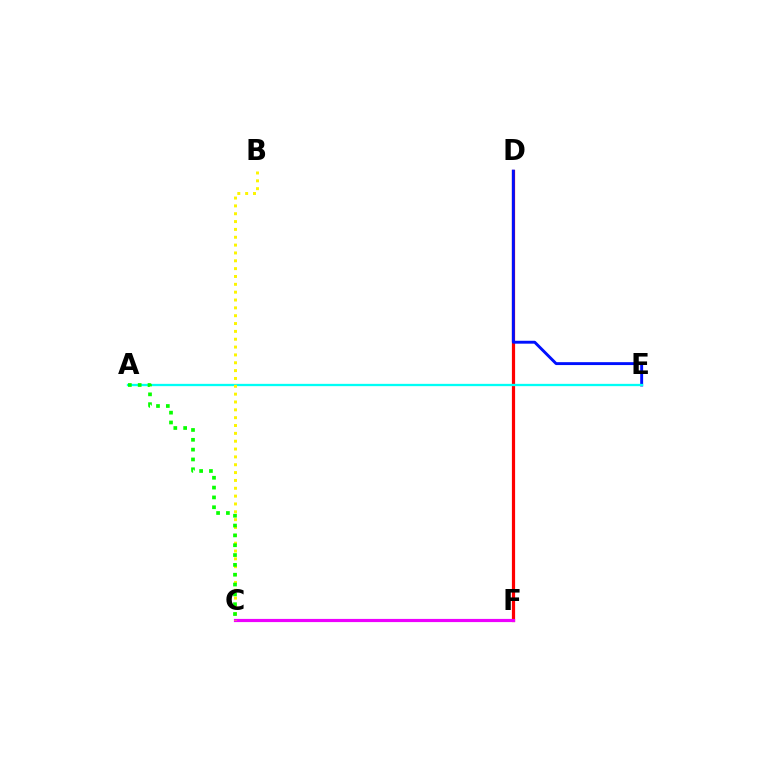{('D', 'F'): [{'color': '#ff0000', 'line_style': 'solid', 'thickness': 2.3}], ('D', 'E'): [{'color': '#0010ff', 'line_style': 'solid', 'thickness': 2.09}], ('A', 'E'): [{'color': '#00fff6', 'line_style': 'solid', 'thickness': 1.66}], ('C', 'F'): [{'color': '#ee00ff', 'line_style': 'solid', 'thickness': 2.29}], ('B', 'C'): [{'color': '#fcf500', 'line_style': 'dotted', 'thickness': 2.13}], ('A', 'C'): [{'color': '#08ff00', 'line_style': 'dotted', 'thickness': 2.67}]}